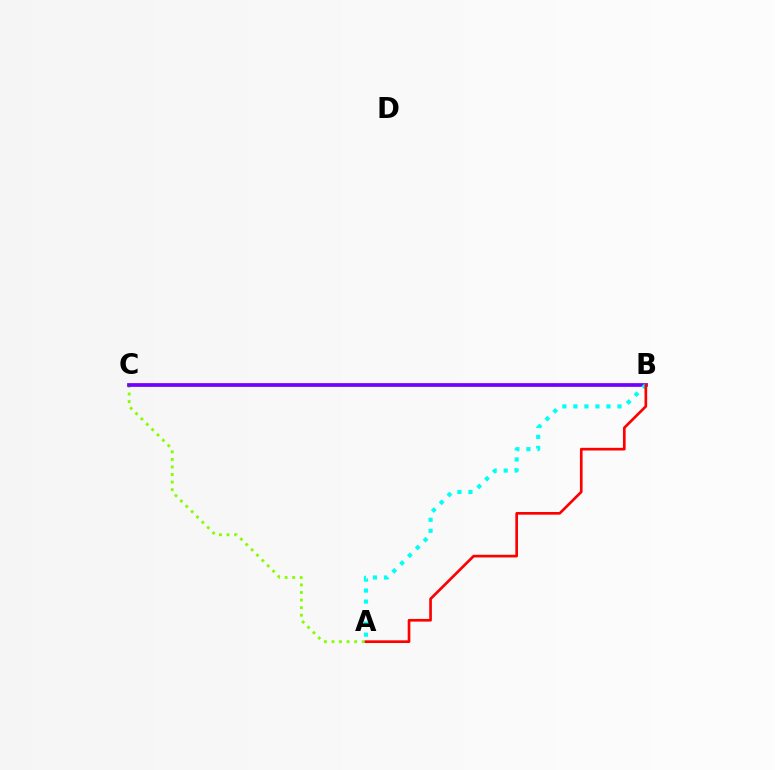{('A', 'C'): [{'color': '#84ff00', 'line_style': 'dotted', 'thickness': 2.06}], ('B', 'C'): [{'color': '#7200ff', 'line_style': 'solid', 'thickness': 2.68}], ('A', 'B'): [{'color': '#00fff6', 'line_style': 'dotted', 'thickness': 3.0}, {'color': '#ff0000', 'line_style': 'solid', 'thickness': 1.92}]}